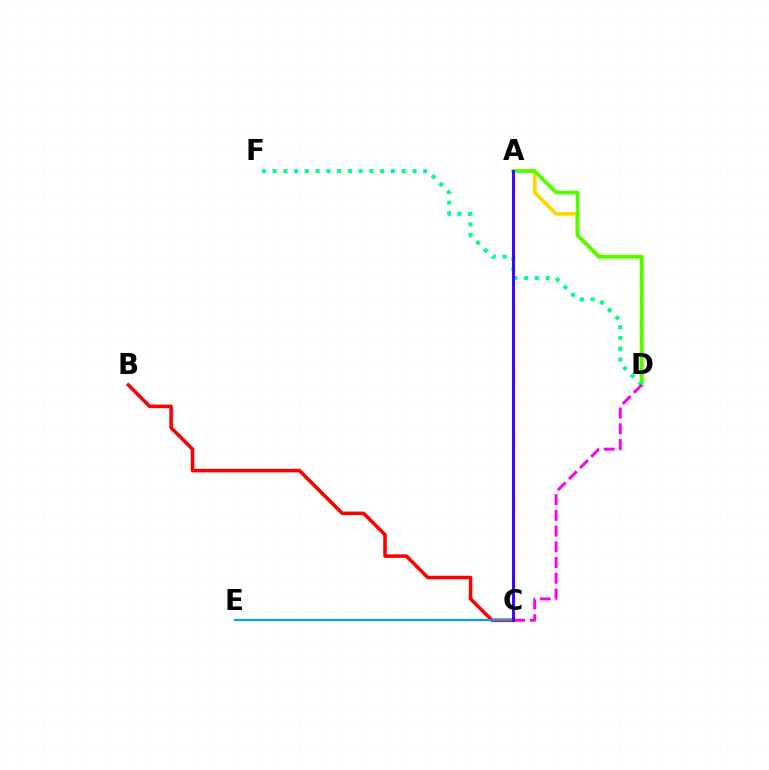{('A', 'D'): [{'color': '#ffd500', 'line_style': 'solid', 'thickness': 2.72}, {'color': '#4fff00', 'line_style': 'solid', 'thickness': 2.69}], ('B', 'C'): [{'color': '#ff0000', 'line_style': 'solid', 'thickness': 2.56}], ('C', 'E'): [{'color': '#009eff', 'line_style': 'solid', 'thickness': 1.58}], ('D', 'F'): [{'color': '#00ff86', 'line_style': 'dotted', 'thickness': 2.92}], ('C', 'D'): [{'color': '#ff00ed', 'line_style': 'dashed', 'thickness': 2.13}], ('A', 'C'): [{'color': '#3700ff', 'line_style': 'solid', 'thickness': 2.09}]}